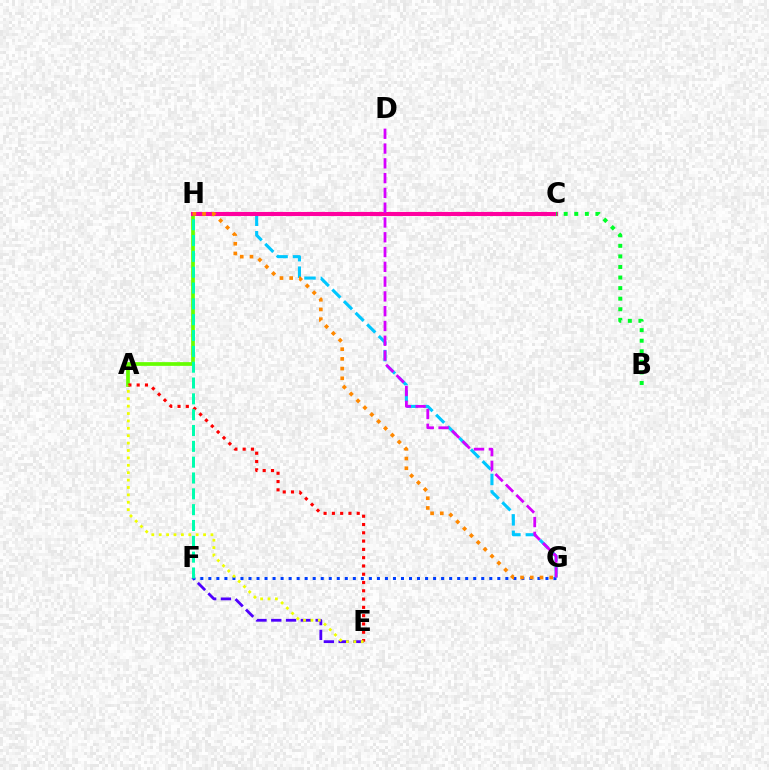{('E', 'F'): [{'color': '#4f00ff', 'line_style': 'dashed', 'thickness': 2.01}], ('F', 'G'): [{'color': '#003fff', 'line_style': 'dotted', 'thickness': 2.18}], ('A', 'H'): [{'color': '#66ff00', 'line_style': 'solid', 'thickness': 2.68}], ('G', 'H'): [{'color': '#00c7ff', 'line_style': 'dashed', 'thickness': 2.23}, {'color': '#ff8800', 'line_style': 'dotted', 'thickness': 2.64}], ('A', 'E'): [{'color': '#ff0000', 'line_style': 'dotted', 'thickness': 2.25}, {'color': '#eeff00', 'line_style': 'dotted', 'thickness': 2.01}], ('C', 'H'): [{'color': '#ff00a0', 'line_style': 'solid', 'thickness': 2.93}], ('B', 'C'): [{'color': '#00ff27', 'line_style': 'dotted', 'thickness': 2.87}], ('F', 'H'): [{'color': '#00ffaf', 'line_style': 'dashed', 'thickness': 2.15}], ('D', 'G'): [{'color': '#d600ff', 'line_style': 'dashed', 'thickness': 2.01}]}